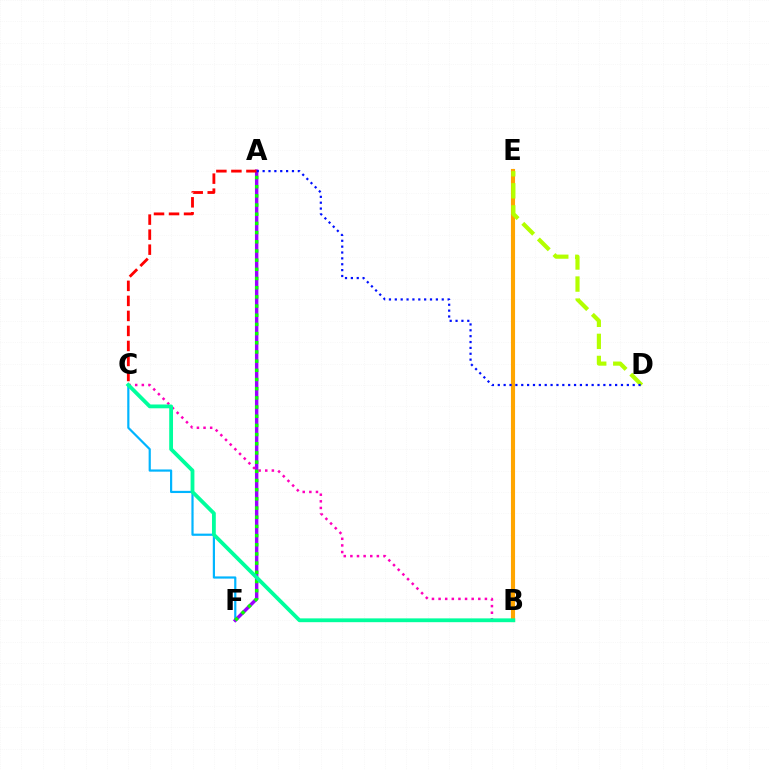{('C', 'F'): [{'color': '#00b5ff', 'line_style': 'solid', 'thickness': 1.58}], ('A', 'F'): [{'color': '#9b00ff', 'line_style': 'solid', 'thickness': 2.45}, {'color': '#08ff00', 'line_style': 'dotted', 'thickness': 2.49}], ('A', 'C'): [{'color': '#ff0000', 'line_style': 'dashed', 'thickness': 2.04}], ('B', 'E'): [{'color': '#ffa500', 'line_style': 'solid', 'thickness': 2.96}], ('D', 'E'): [{'color': '#b3ff00', 'line_style': 'dashed', 'thickness': 3.0}], ('B', 'C'): [{'color': '#ff00bd', 'line_style': 'dotted', 'thickness': 1.8}, {'color': '#00ff9d', 'line_style': 'solid', 'thickness': 2.74}], ('A', 'D'): [{'color': '#0010ff', 'line_style': 'dotted', 'thickness': 1.59}]}